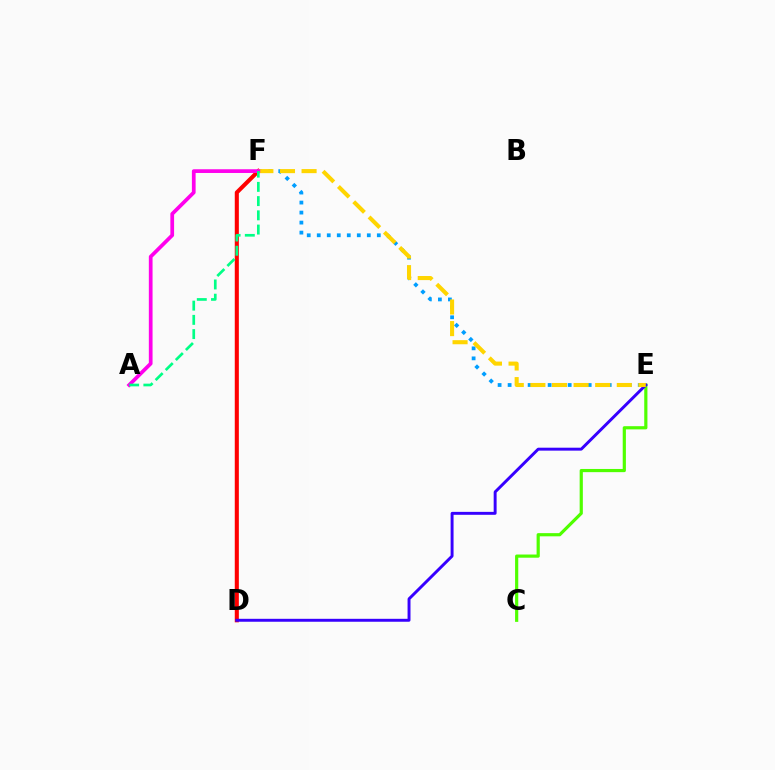{('D', 'F'): [{'color': '#ff0000', 'line_style': 'solid', 'thickness': 2.93}], ('E', 'F'): [{'color': '#009eff', 'line_style': 'dotted', 'thickness': 2.72}, {'color': '#ffd500', 'line_style': 'dashed', 'thickness': 2.93}], ('C', 'E'): [{'color': '#4fff00', 'line_style': 'solid', 'thickness': 2.29}], ('D', 'E'): [{'color': '#3700ff', 'line_style': 'solid', 'thickness': 2.11}], ('A', 'F'): [{'color': '#ff00ed', 'line_style': 'solid', 'thickness': 2.68}, {'color': '#00ff86', 'line_style': 'dashed', 'thickness': 1.93}]}